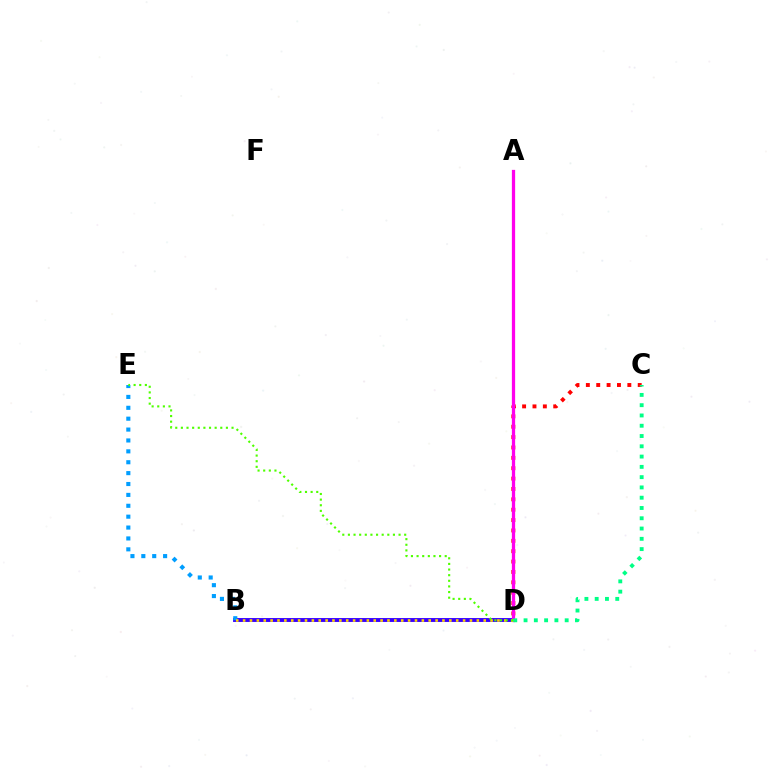{('B', 'D'): [{'color': '#3700ff', 'line_style': 'solid', 'thickness': 2.8}, {'color': '#ffd500', 'line_style': 'dotted', 'thickness': 1.87}], ('C', 'D'): [{'color': '#ff0000', 'line_style': 'dotted', 'thickness': 2.82}, {'color': '#00ff86', 'line_style': 'dotted', 'thickness': 2.79}], ('A', 'D'): [{'color': '#ff00ed', 'line_style': 'solid', 'thickness': 2.35}], ('B', 'E'): [{'color': '#009eff', 'line_style': 'dotted', 'thickness': 2.96}], ('D', 'E'): [{'color': '#4fff00', 'line_style': 'dotted', 'thickness': 1.53}]}